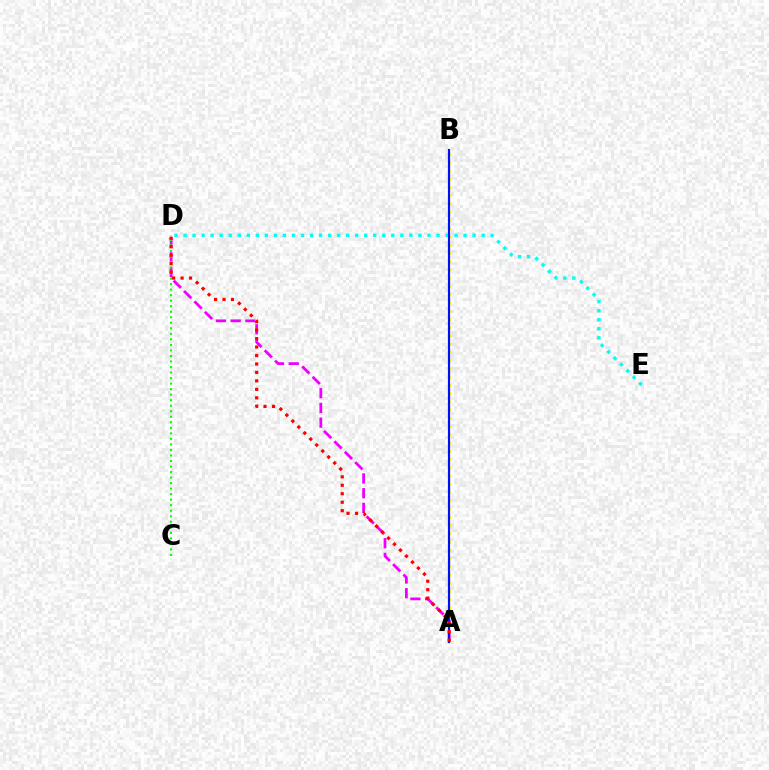{('A', 'B'): [{'color': '#fcf500', 'line_style': 'dotted', 'thickness': 2.24}, {'color': '#0010ff', 'line_style': 'solid', 'thickness': 1.56}], ('D', 'E'): [{'color': '#00fff6', 'line_style': 'dotted', 'thickness': 2.45}], ('A', 'D'): [{'color': '#ee00ff', 'line_style': 'dashed', 'thickness': 2.0}, {'color': '#ff0000', 'line_style': 'dotted', 'thickness': 2.3}], ('C', 'D'): [{'color': '#08ff00', 'line_style': 'dotted', 'thickness': 1.5}]}